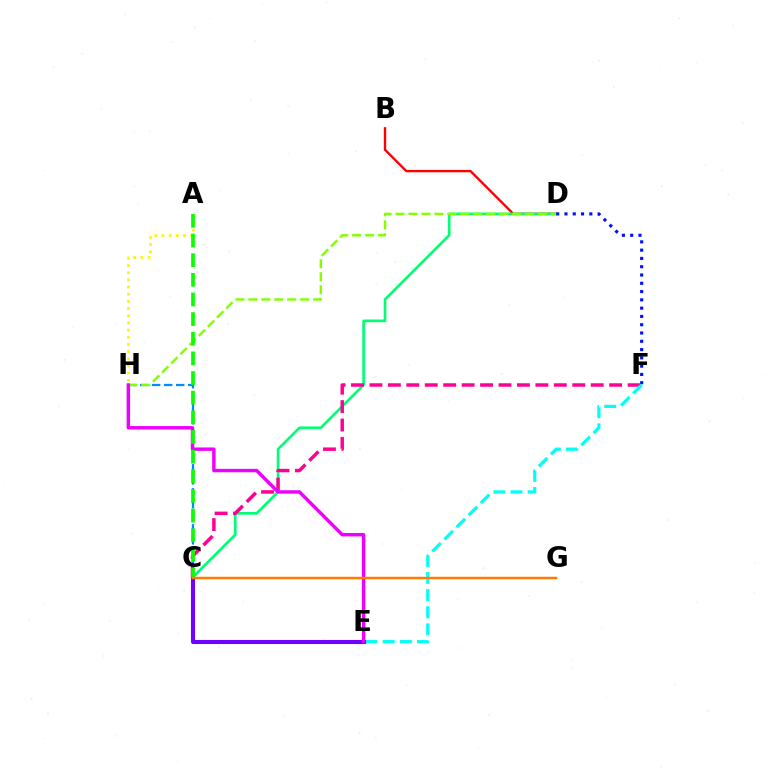{('A', 'H'): [{'color': '#fcf500', 'line_style': 'dotted', 'thickness': 1.95}], ('B', 'D'): [{'color': '#ff0000', 'line_style': 'solid', 'thickness': 1.7}], ('C', 'D'): [{'color': '#00ff74', 'line_style': 'solid', 'thickness': 1.91}], ('C', 'H'): [{'color': '#008cff', 'line_style': 'dashed', 'thickness': 1.63}], ('D', 'F'): [{'color': '#0010ff', 'line_style': 'dotted', 'thickness': 2.25}], ('C', 'F'): [{'color': '#ff0094', 'line_style': 'dashed', 'thickness': 2.5}], ('E', 'F'): [{'color': '#00fff6', 'line_style': 'dashed', 'thickness': 2.33}], ('D', 'H'): [{'color': '#84ff00', 'line_style': 'dashed', 'thickness': 1.76}], ('C', 'E'): [{'color': '#7200ff', 'line_style': 'solid', 'thickness': 2.95}], ('E', 'H'): [{'color': '#ee00ff', 'line_style': 'solid', 'thickness': 2.47}], ('A', 'C'): [{'color': '#08ff00', 'line_style': 'dashed', 'thickness': 2.67}], ('C', 'G'): [{'color': '#ff7c00', 'line_style': 'solid', 'thickness': 1.8}]}